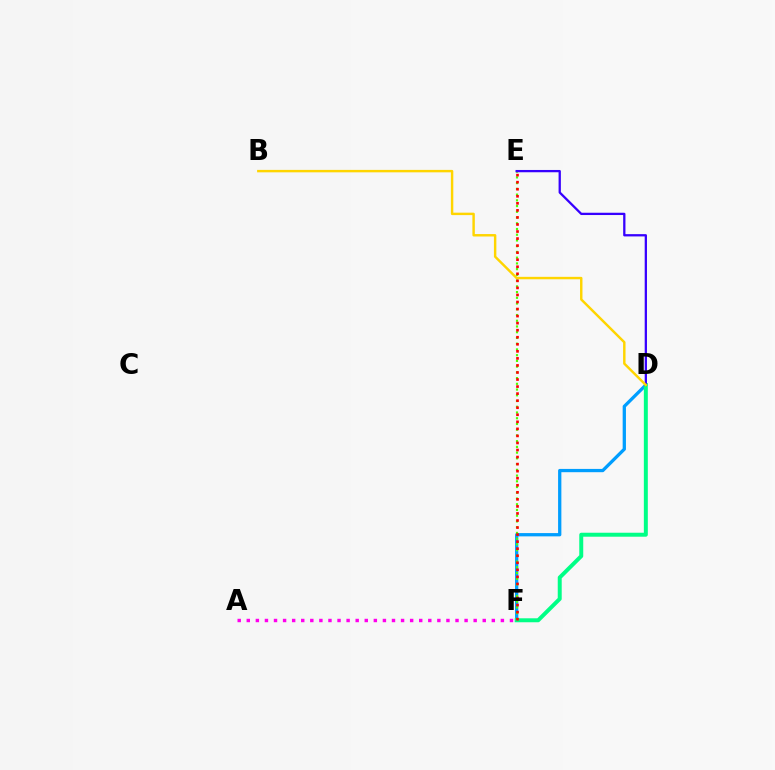{('D', 'F'): [{'color': '#009eff', 'line_style': 'solid', 'thickness': 2.36}, {'color': '#00ff86', 'line_style': 'solid', 'thickness': 2.86}], ('E', 'F'): [{'color': '#4fff00', 'line_style': 'dotted', 'thickness': 1.56}, {'color': '#ff0000', 'line_style': 'dotted', 'thickness': 1.91}], ('D', 'E'): [{'color': '#3700ff', 'line_style': 'solid', 'thickness': 1.65}], ('B', 'D'): [{'color': '#ffd500', 'line_style': 'solid', 'thickness': 1.75}], ('A', 'F'): [{'color': '#ff00ed', 'line_style': 'dotted', 'thickness': 2.47}]}